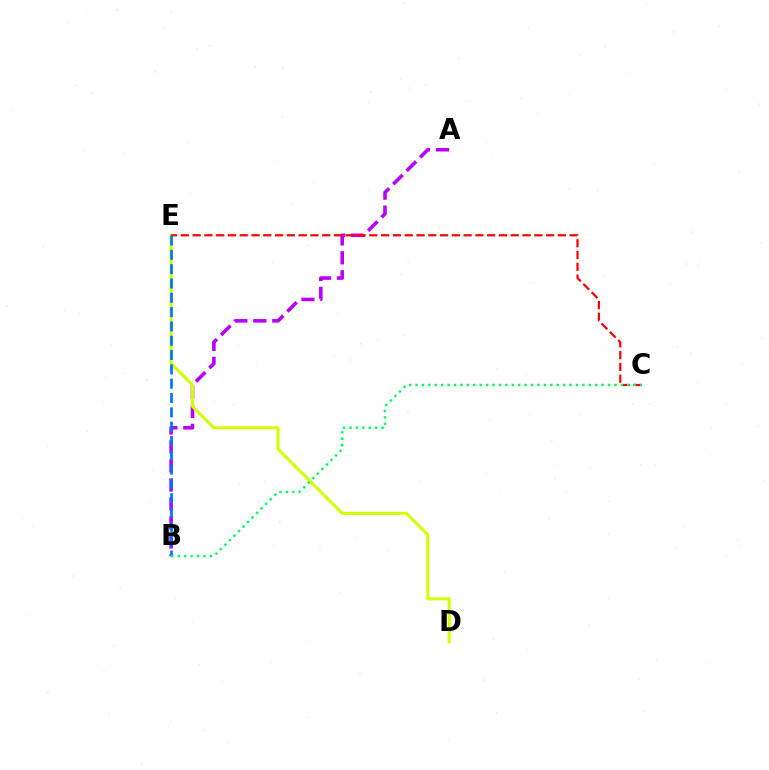{('A', 'B'): [{'color': '#b900ff', 'line_style': 'dashed', 'thickness': 2.58}], ('D', 'E'): [{'color': '#d1ff00', 'line_style': 'solid', 'thickness': 2.18}], ('C', 'E'): [{'color': '#ff0000', 'line_style': 'dashed', 'thickness': 1.6}], ('B', 'E'): [{'color': '#0074ff', 'line_style': 'dashed', 'thickness': 1.95}], ('B', 'C'): [{'color': '#00ff5c', 'line_style': 'dotted', 'thickness': 1.74}]}